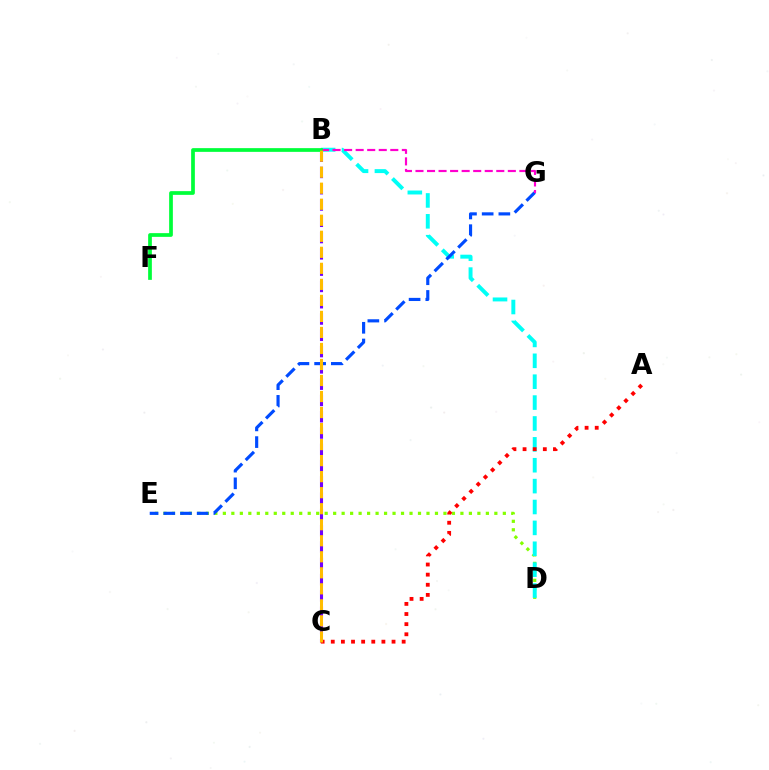{('D', 'E'): [{'color': '#84ff00', 'line_style': 'dotted', 'thickness': 2.31}], ('B', 'D'): [{'color': '#00fff6', 'line_style': 'dashed', 'thickness': 2.84}], ('E', 'G'): [{'color': '#004bff', 'line_style': 'dashed', 'thickness': 2.27}], ('B', 'G'): [{'color': '#ff00cf', 'line_style': 'dashed', 'thickness': 1.57}], ('B', 'C'): [{'color': '#7200ff', 'line_style': 'dashed', 'thickness': 2.21}, {'color': '#ffbd00', 'line_style': 'dashed', 'thickness': 2.18}], ('B', 'F'): [{'color': '#00ff39', 'line_style': 'solid', 'thickness': 2.68}], ('A', 'C'): [{'color': '#ff0000', 'line_style': 'dotted', 'thickness': 2.75}]}